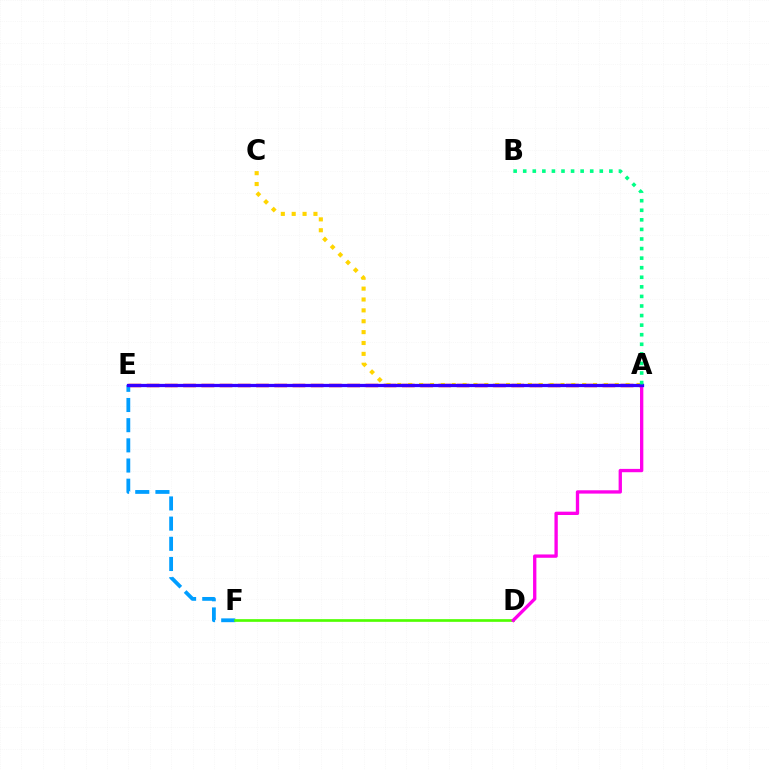{('A', 'E'): [{'color': '#ff0000', 'line_style': 'dashed', 'thickness': 2.48}, {'color': '#3700ff', 'line_style': 'solid', 'thickness': 2.34}], ('E', 'F'): [{'color': '#009eff', 'line_style': 'dashed', 'thickness': 2.74}], ('A', 'C'): [{'color': '#ffd500', 'line_style': 'dotted', 'thickness': 2.95}], ('D', 'F'): [{'color': '#4fff00', 'line_style': 'solid', 'thickness': 1.92}], ('A', 'D'): [{'color': '#ff00ed', 'line_style': 'solid', 'thickness': 2.4}], ('A', 'B'): [{'color': '#00ff86', 'line_style': 'dotted', 'thickness': 2.6}]}